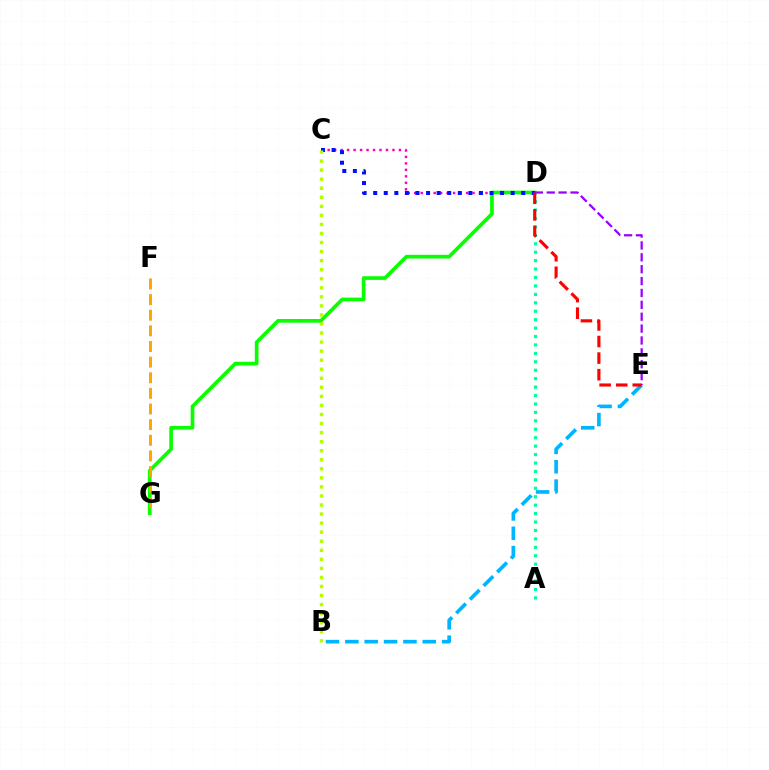{('C', 'D'): [{'color': '#ff00bd', 'line_style': 'dotted', 'thickness': 1.76}, {'color': '#0010ff', 'line_style': 'dotted', 'thickness': 2.87}], ('D', 'G'): [{'color': '#08ff00', 'line_style': 'solid', 'thickness': 2.64}], ('F', 'G'): [{'color': '#ffa500', 'line_style': 'dashed', 'thickness': 2.12}], ('B', 'E'): [{'color': '#00b5ff', 'line_style': 'dashed', 'thickness': 2.63}], ('D', 'E'): [{'color': '#9b00ff', 'line_style': 'dashed', 'thickness': 1.61}, {'color': '#ff0000', 'line_style': 'dashed', 'thickness': 2.25}], ('B', 'C'): [{'color': '#b3ff00', 'line_style': 'dotted', 'thickness': 2.46}], ('A', 'D'): [{'color': '#00ff9d', 'line_style': 'dotted', 'thickness': 2.29}]}